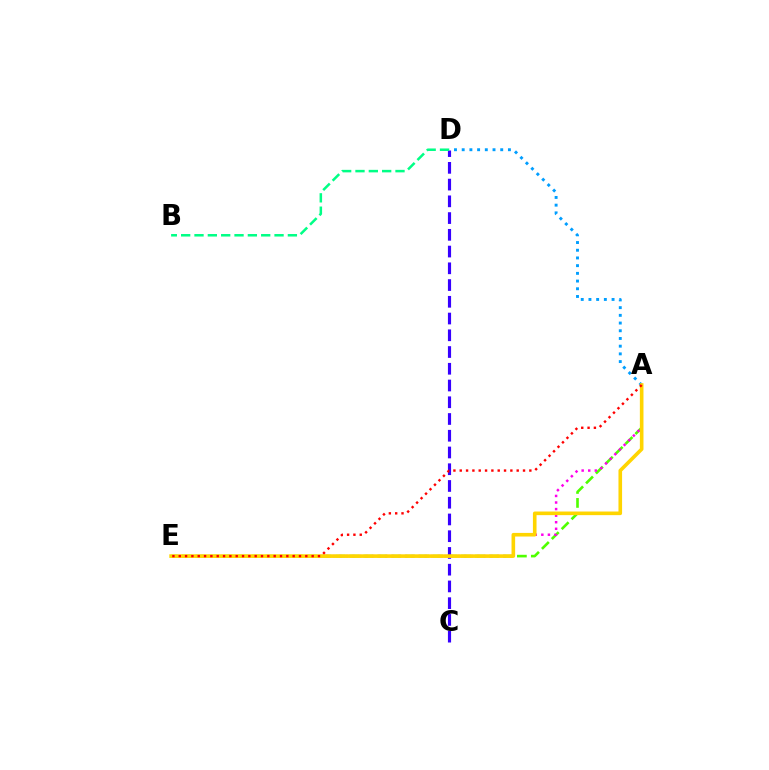{('A', 'E'): [{'color': '#4fff00', 'line_style': 'dashed', 'thickness': 1.9}, {'color': '#ff00ed', 'line_style': 'dotted', 'thickness': 1.78}, {'color': '#ffd500', 'line_style': 'solid', 'thickness': 2.61}, {'color': '#ff0000', 'line_style': 'dotted', 'thickness': 1.72}], ('A', 'D'): [{'color': '#009eff', 'line_style': 'dotted', 'thickness': 2.09}], ('C', 'D'): [{'color': '#3700ff', 'line_style': 'dashed', 'thickness': 2.27}], ('B', 'D'): [{'color': '#00ff86', 'line_style': 'dashed', 'thickness': 1.81}]}